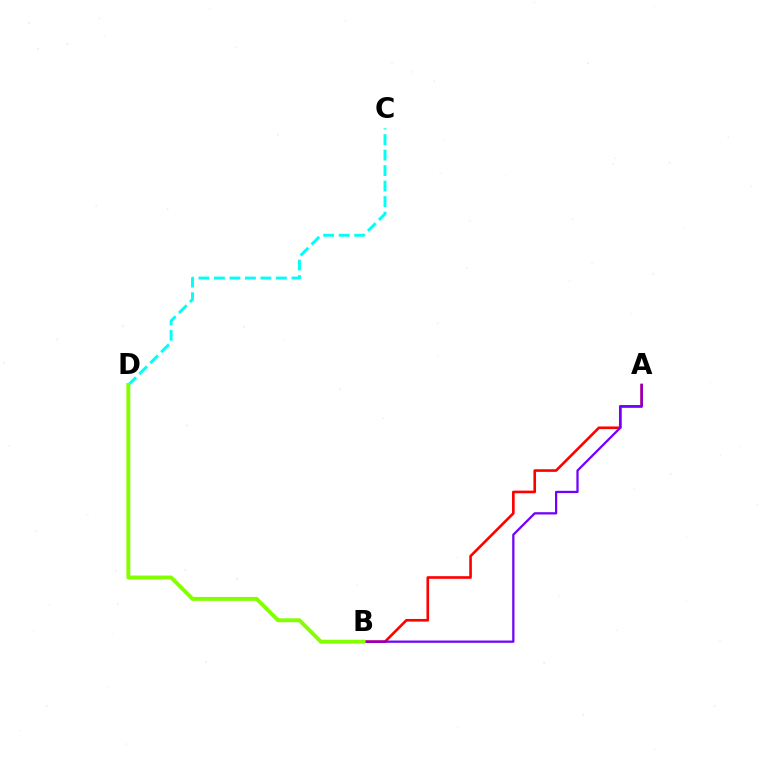{('A', 'B'): [{'color': '#ff0000', 'line_style': 'solid', 'thickness': 1.9}, {'color': '#7200ff', 'line_style': 'solid', 'thickness': 1.62}], ('C', 'D'): [{'color': '#00fff6', 'line_style': 'dashed', 'thickness': 2.11}], ('B', 'D'): [{'color': '#84ff00', 'line_style': 'solid', 'thickness': 2.82}]}